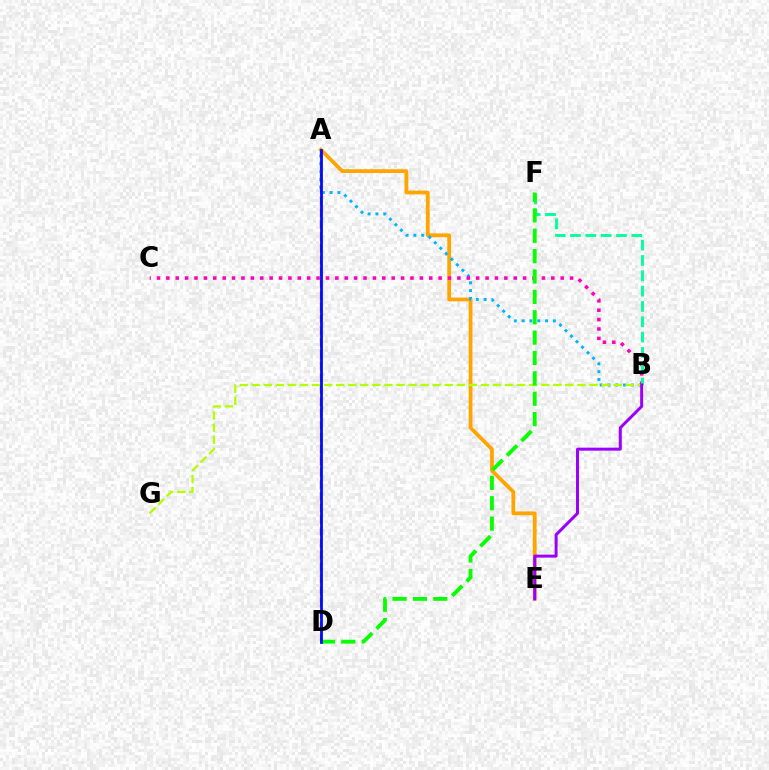{('A', 'E'): [{'color': '#ffa500', 'line_style': 'solid', 'thickness': 2.72}], ('A', 'B'): [{'color': '#00b5ff', 'line_style': 'dotted', 'thickness': 2.12}], ('A', 'D'): [{'color': '#ff0000', 'line_style': 'dashed', 'thickness': 1.6}, {'color': '#0010ff', 'line_style': 'solid', 'thickness': 2.02}], ('B', 'C'): [{'color': '#ff00bd', 'line_style': 'dotted', 'thickness': 2.55}], ('B', 'F'): [{'color': '#00ff9d', 'line_style': 'dashed', 'thickness': 2.08}], ('B', 'G'): [{'color': '#b3ff00', 'line_style': 'dashed', 'thickness': 1.64}], ('D', 'F'): [{'color': '#08ff00', 'line_style': 'dashed', 'thickness': 2.77}], ('B', 'E'): [{'color': '#9b00ff', 'line_style': 'solid', 'thickness': 2.15}]}